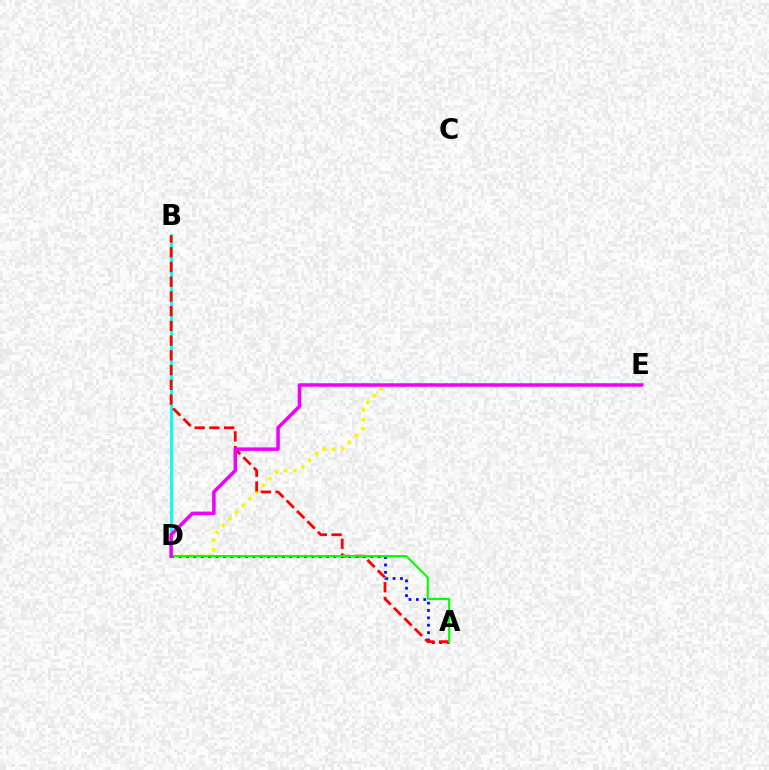{('D', 'E'): [{'color': '#fcf500', 'line_style': 'dotted', 'thickness': 2.57}, {'color': '#ee00ff', 'line_style': 'solid', 'thickness': 2.52}], ('A', 'D'): [{'color': '#0010ff', 'line_style': 'dotted', 'thickness': 2.0}, {'color': '#08ff00', 'line_style': 'solid', 'thickness': 1.53}], ('B', 'D'): [{'color': '#00fff6', 'line_style': 'solid', 'thickness': 2.06}], ('A', 'B'): [{'color': '#ff0000', 'line_style': 'dashed', 'thickness': 2.0}]}